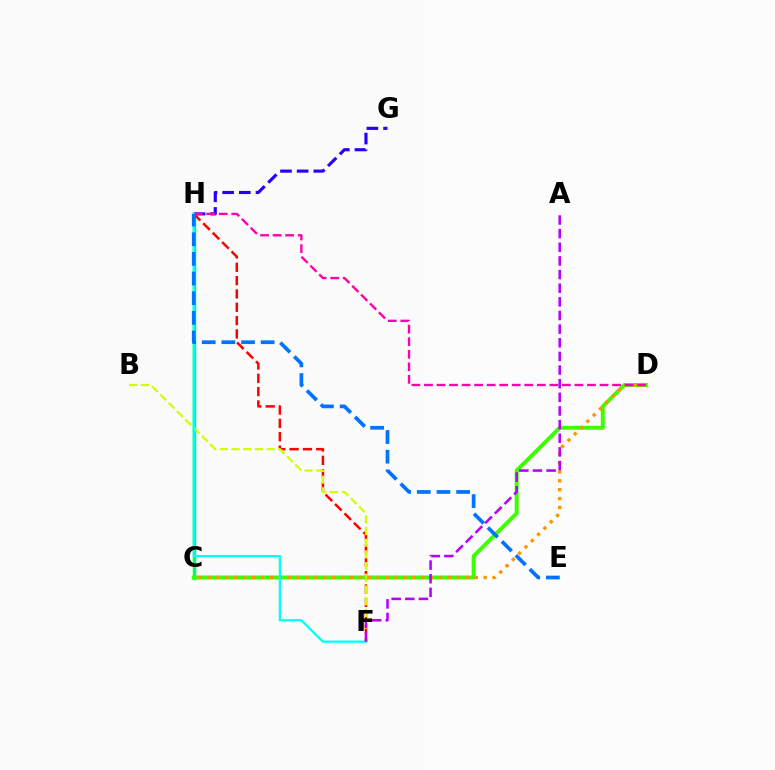{('C', 'H'): [{'color': '#00ff5c', 'line_style': 'solid', 'thickness': 2.48}], ('G', 'H'): [{'color': '#2500ff', 'line_style': 'dashed', 'thickness': 2.26}], ('F', 'H'): [{'color': '#ff0000', 'line_style': 'dashed', 'thickness': 1.81}, {'color': '#00fff6', 'line_style': 'solid', 'thickness': 1.62}], ('C', 'D'): [{'color': '#3dff00', 'line_style': 'solid', 'thickness': 2.84}, {'color': '#ff9400', 'line_style': 'dotted', 'thickness': 2.42}], ('D', 'H'): [{'color': '#ff00ac', 'line_style': 'dashed', 'thickness': 1.7}], ('B', 'F'): [{'color': '#d1ff00', 'line_style': 'dashed', 'thickness': 1.59}], ('A', 'F'): [{'color': '#b900ff', 'line_style': 'dashed', 'thickness': 1.85}], ('E', 'H'): [{'color': '#0074ff', 'line_style': 'dashed', 'thickness': 2.67}]}